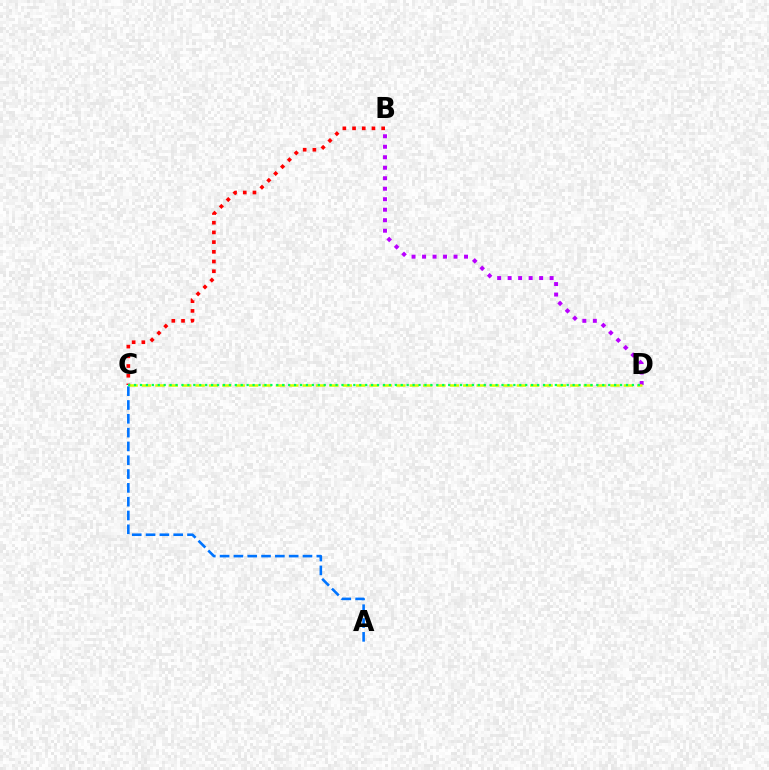{('B', 'D'): [{'color': '#b900ff', 'line_style': 'dotted', 'thickness': 2.85}], ('B', 'C'): [{'color': '#ff0000', 'line_style': 'dotted', 'thickness': 2.64}], ('C', 'D'): [{'color': '#d1ff00', 'line_style': 'dashed', 'thickness': 1.82}, {'color': '#00ff5c', 'line_style': 'dotted', 'thickness': 1.61}], ('A', 'C'): [{'color': '#0074ff', 'line_style': 'dashed', 'thickness': 1.88}]}